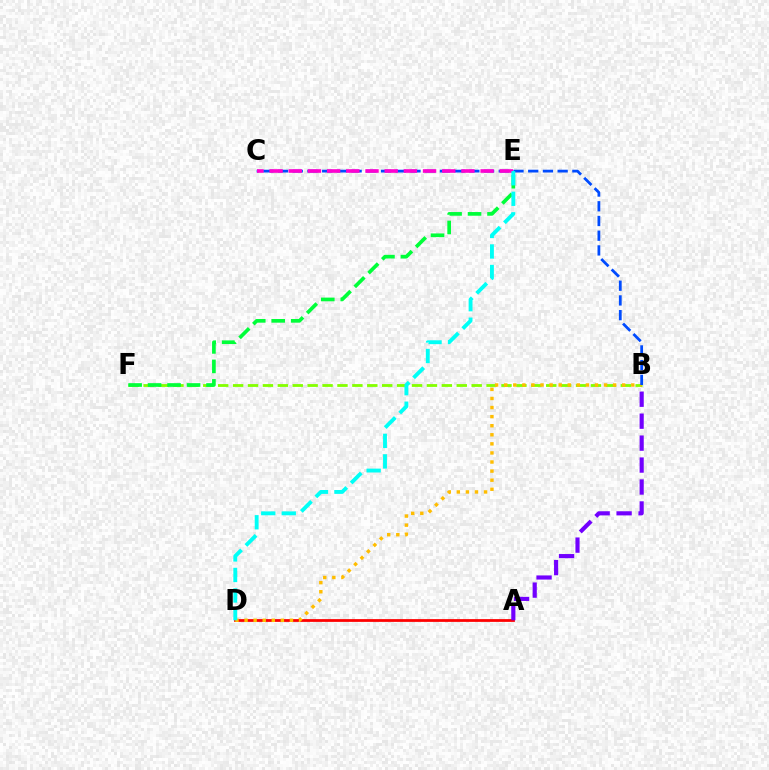{('B', 'F'): [{'color': '#84ff00', 'line_style': 'dashed', 'thickness': 2.03}], ('E', 'F'): [{'color': '#00ff39', 'line_style': 'dashed', 'thickness': 2.65}], ('A', 'D'): [{'color': '#ff0000', 'line_style': 'solid', 'thickness': 1.99}], ('B', 'D'): [{'color': '#ffbd00', 'line_style': 'dotted', 'thickness': 2.47}], ('B', 'C'): [{'color': '#004bff', 'line_style': 'dashed', 'thickness': 2.0}], ('A', 'B'): [{'color': '#7200ff', 'line_style': 'dashed', 'thickness': 2.98}], ('C', 'E'): [{'color': '#ff00cf', 'line_style': 'dashed', 'thickness': 2.61}], ('D', 'E'): [{'color': '#00fff6', 'line_style': 'dashed', 'thickness': 2.79}]}